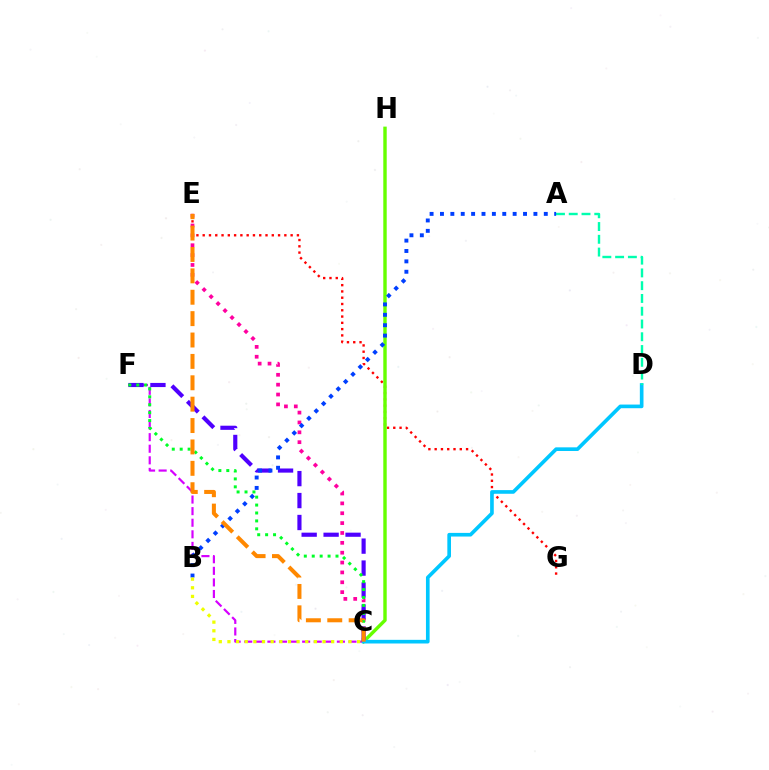{('E', 'G'): [{'color': '#ff0000', 'line_style': 'dotted', 'thickness': 1.71}], ('C', 'H'): [{'color': '#66ff00', 'line_style': 'solid', 'thickness': 2.46}], ('C', 'F'): [{'color': '#d600ff', 'line_style': 'dashed', 'thickness': 1.57}, {'color': '#4f00ff', 'line_style': 'dashed', 'thickness': 2.98}, {'color': '#00ff27', 'line_style': 'dotted', 'thickness': 2.15}], ('C', 'E'): [{'color': '#ff00a0', 'line_style': 'dotted', 'thickness': 2.68}, {'color': '#ff8800', 'line_style': 'dashed', 'thickness': 2.91}], ('C', 'D'): [{'color': '#00c7ff', 'line_style': 'solid', 'thickness': 2.63}], ('A', 'D'): [{'color': '#00ffaf', 'line_style': 'dashed', 'thickness': 1.73}], ('A', 'B'): [{'color': '#003fff', 'line_style': 'dotted', 'thickness': 2.82}], ('B', 'C'): [{'color': '#eeff00', 'line_style': 'dotted', 'thickness': 2.35}]}